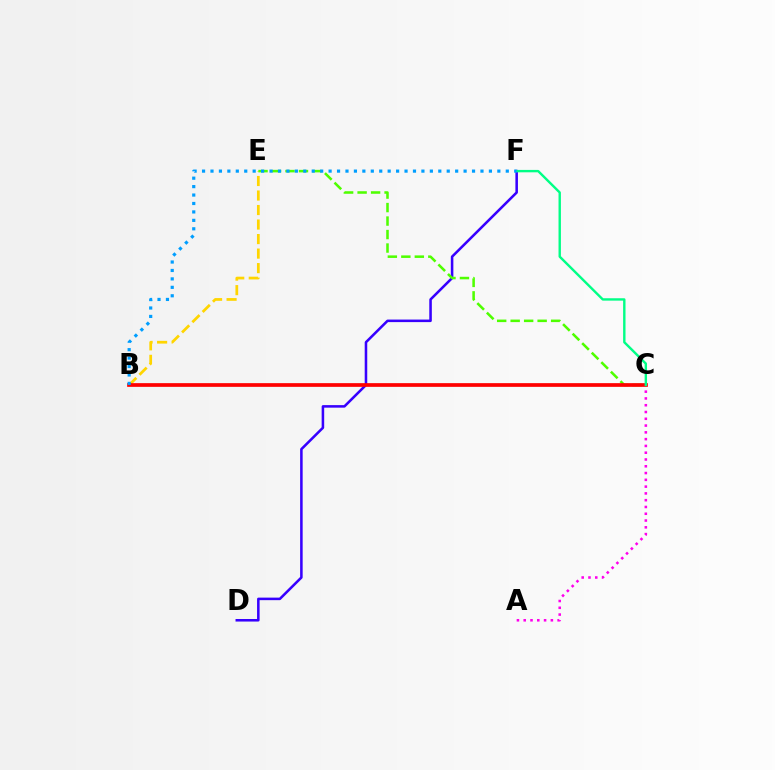{('B', 'E'): [{'color': '#ffd500', 'line_style': 'dashed', 'thickness': 1.97}], ('D', 'F'): [{'color': '#3700ff', 'line_style': 'solid', 'thickness': 1.83}], ('A', 'C'): [{'color': '#ff00ed', 'line_style': 'dotted', 'thickness': 1.84}], ('C', 'E'): [{'color': '#4fff00', 'line_style': 'dashed', 'thickness': 1.83}], ('B', 'C'): [{'color': '#ff0000', 'line_style': 'solid', 'thickness': 2.67}], ('C', 'F'): [{'color': '#00ff86', 'line_style': 'solid', 'thickness': 1.72}], ('B', 'F'): [{'color': '#009eff', 'line_style': 'dotted', 'thickness': 2.29}]}